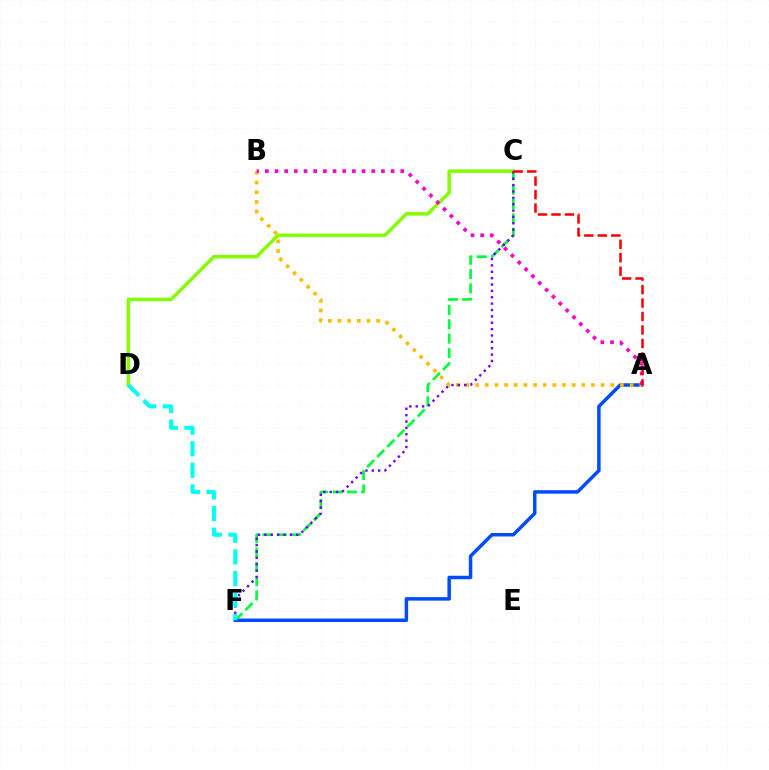{('C', 'F'): [{'color': '#00ff39', 'line_style': 'dashed', 'thickness': 1.95}, {'color': '#7200ff', 'line_style': 'dotted', 'thickness': 1.73}], ('A', 'F'): [{'color': '#004bff', 'line_style': 'solid', 'thickness': 2.51}], ('A', 'B'): [{'color': '#ffbd00', 'line_style': 'dotted', 'thickness': 2.62}, {'color': '#ff00cf', 'line_style': 'dotted', 'thickness': 2.63}], ('C', 'D'): [{'color': '#84ff00', 'line_style': 'solid', 'thickness': 2.52}], ('D', 'F'): [{'color': '#00fff6', 'line_style': 'dashed', 'thickness': 2.93}], ('A', 'C'): [{'color': '#ff0000', 'line_style': 'dashed', 'thickness': 1.83}]}